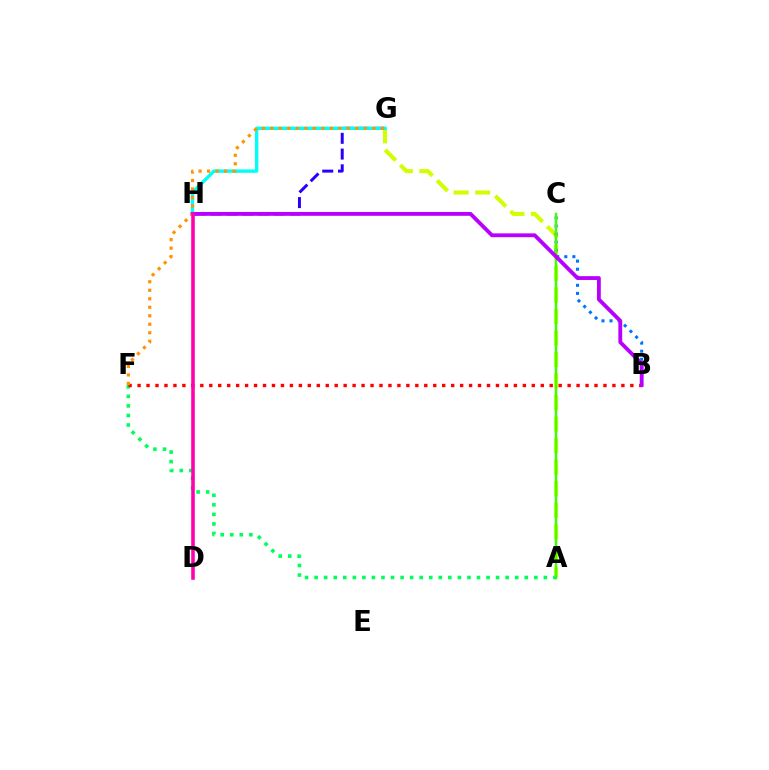{('A', 'G'): [{'color': '#d1ff00', 'line_style': 'dashed', 'thickness': 2.93}], ('G', 'H'): [{'color': '#2500ff', 'line_style': 'dashed', 'thickness': 2.14}, {'color': '#00fff6', 'line_style': 'solid', 'thickness': 2.43}], ('B', 'C'): [{'color': '#0074ff', 'line_style': 'dotted', 'thickness': 2.19}], ('A', 'C'): [{'color': '#3dff00', 'line_style': 'solid', 'thickness': 1.77}], ('A', 'F'): [{'color': '#00ff5c', 'line_style': 'dotted', 'thickness': 2.6}], ('B', 'F'): [{'color': '#ff0000', 'line_style': 'dotted', 'thickness': 2.43}], ('B', 'H'): [{'color': '#b900ff', 'line_style': 'solid', 'thickness': 2.76}], ('F', 'G'): [{'color': '#ff9400', 'line_style': 'dotted', 'thickness': 2.31}], ('D', 'H'): [{'color': '#ff00ac', 'line_style': 'solid', 'thickness': 2.57}]}